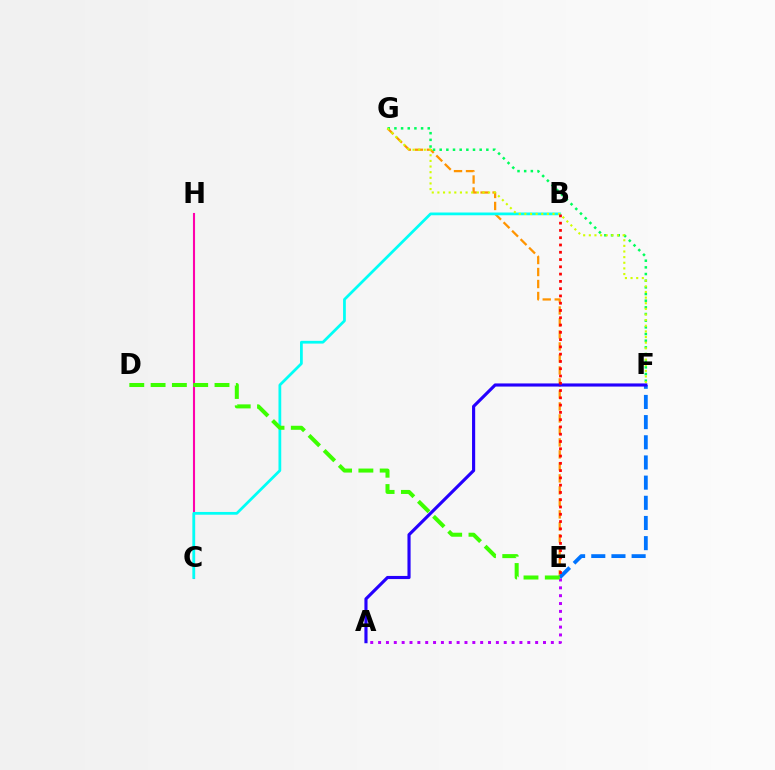{('A', 'E'): [{'color': '#b900ff', 'line_style': 'dotted', 'thickness': 2.13}], ('E', 'G'): [{'color': '#ff9400', 'line_style': 'dashed', 'thickness': 1.63}], ('C', 'H'): [{'color': '#ff00ac', 'line_style': 'solid', 'thickness': 1.5}], ('F', 'G'): [{'color': '#00ff5c', 'line_style': 'dotted', 'thickness': 1.81}, {'color': '#d1ff00', 'line_style': 'dotted', 'thickness': 1.53}], ('B', 'C'): [{'color': '#00fff6', 'line_style': 'solid', 'thickness': 1.98}], ('E', 'F'): [{'color': '#0074ff', 'line_style': 'dashed', 'thickness': 2.74}], ('A', 'F'): [{'color': '#2500ff', 'line_style': 'solid', 'thickness': 2.26}], ('D', 'E'): [{'color': '#3dff00', 'line_style': 'dashed', 'thickness': 2.89}], ('B', 'E'): [{'color': '#ff0000', 'line_style': 'dotted', 'thickness': 1.98}]}